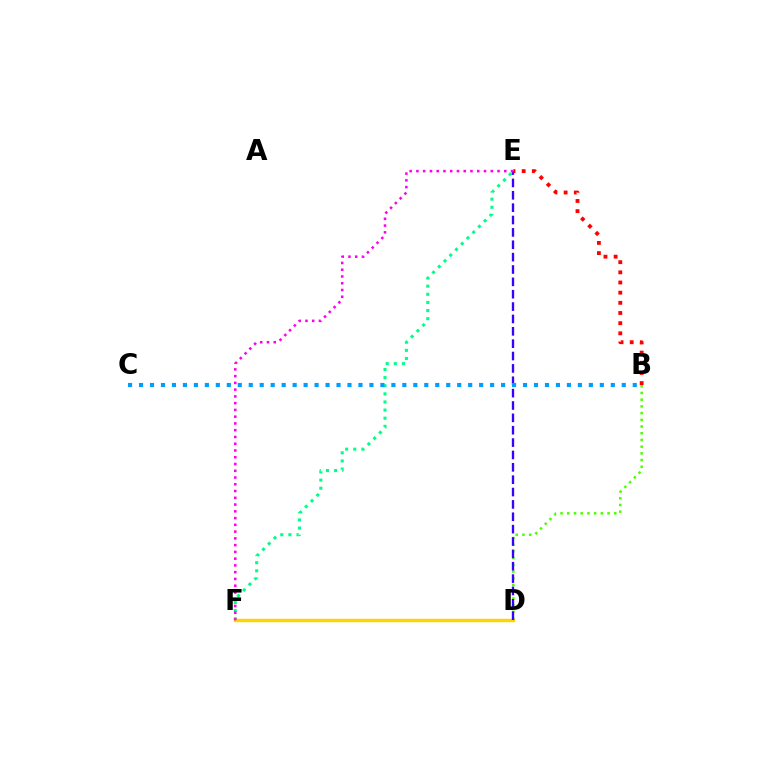{('B', 'D'): [{'color': '#4fff00', 'line_style': 'dotted', 'thickness': 1.82}], ('E', 'F'): [{'color': '#00ff86', 'line_style': 'dotted', 'thickness': 2.2}, {'color': '#ff00ed', 'line_style': 'dotted', 'thickness': 1.84}], ('D', 'F'): [{'color': '#ffd500', 'line_style': 'solid', 'thickness': 2.47}], ('B', 'E'): [{'color': '#ff0000', 'line_style': 'dotted', 'thickness': 2.76}], ('D', 'E'): [{'color': '#3700ff', 'line_style': 'dashed', 'thickness': 1.68}], ('B', 'C'): [{'color': '#009eff', 'line_style': 'dotted', 'thickness': 2.98}]}